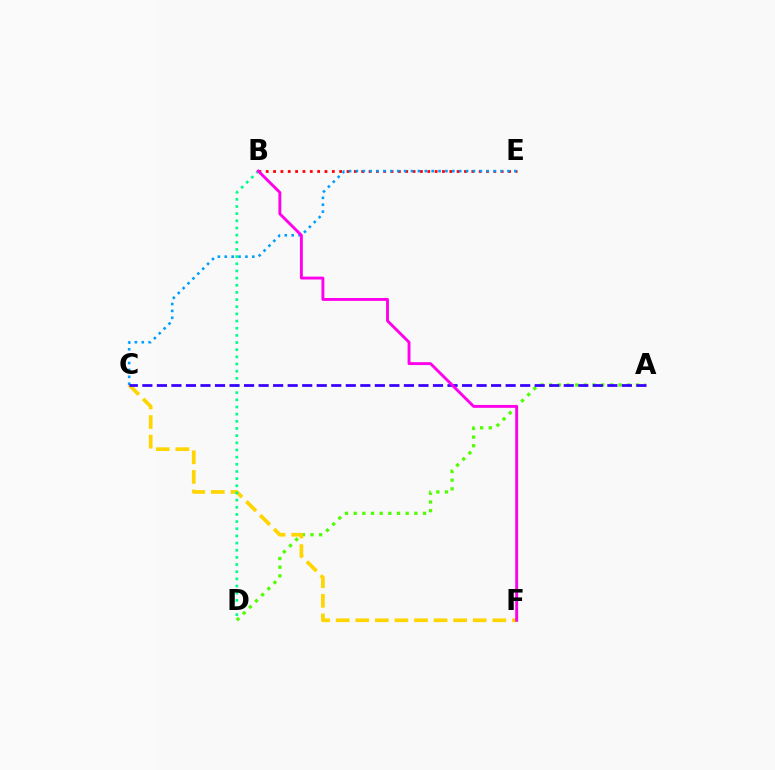{('A', 'D'): [{'color': '#4fff00', 'line_style': 'dotted', 'thickness': 2.36}], ('B', 'E'): [{'color': '#ff0000', 'line_style': 'dotted', 'thickness': 1.99}], ('C', 'F'): [{'color': '#ffd500', 'line_style': 'dashed', 'thickness': 2.66}], ('C', 'E'): [{'color': '#009eff', 'line_style': 'dotted', 'thickness': 1.87}], ('B', 'D'): [{'color': '#00ff86', 'line_style': 'dotted', 'thickness': 1.95}], ('A', 'C'): [{'color': '#3700ff', 'line_style': 'dashed', 'thickness': 1.97}], ('B', 'F'): [{'color': '#ff00ed', 'line_style': 'solid', 'thickness': 2.08}]}